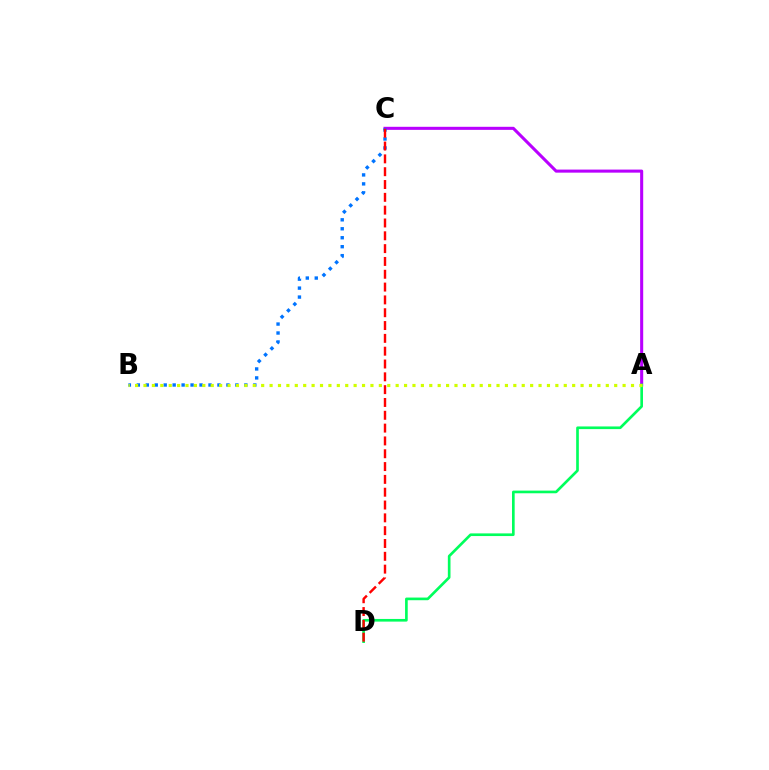{('A', 'C'): [{'color': '#b900ff', 'line_style': 'solid', 'thickness': 2.21}], ('B', 'C'): [{'color': '#0074ff', 'line_style': 'dotted', 'thickness': 2.43}], ('A', 'D'): [{'color': '#00ff5c', 'line_style': 'solid', 'thickness': 1.92}], ('A', 'B'): [{'color': '#d1ff00', 'line_style': 'dotted', 'thickness': 2.28}], ('C', 'D'): [{'color': '#ff0000', 'line_style': 'dashed', 'thickness': 1.74}]}